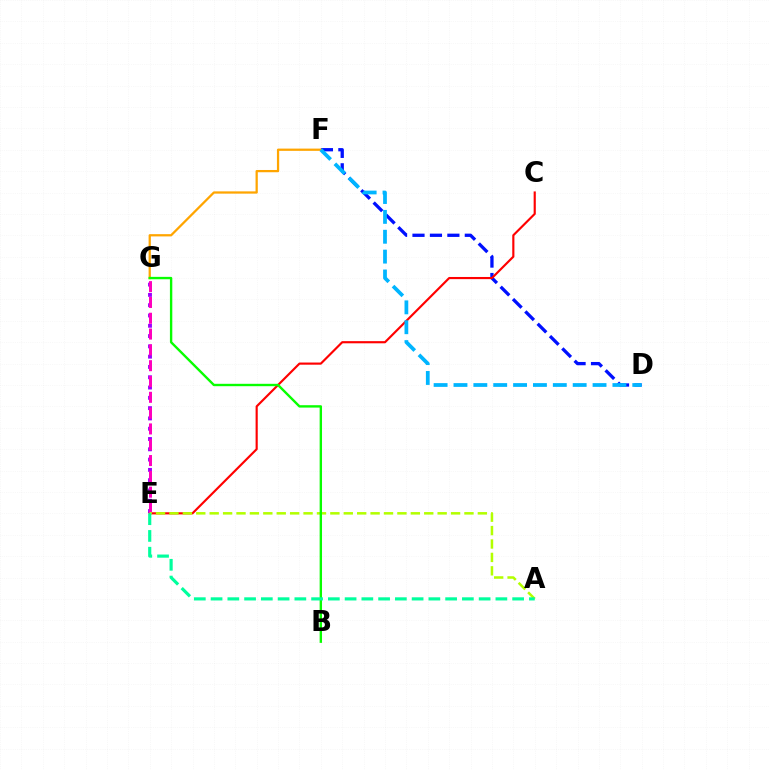{('E', 'G'): [{'color': '#9b00ff', 'line_style': 'dotted', 'thickness': 2.8}, {'color': '#ff00bd', 'line_style': 'dashed', 'thickness': 2.15}], ('D', 'F'): [{'color': '#0010ff', 'line_style': 'dashed', 'thickness': 2.37}, {'color': '#00b5ff', 'line_style': 'dashed', 'thickness': 2.7}], ('F', 'G'): [{'color': '#ffa500', 'line_style': 'solid', 'thickness': 1.62}], ('C', 'E'): [{'color': '#ff0000', 'line_style': 'solid', 'thickness': 1.55}], ('A', 'E'): [{'color': '#b3ff00', 'line_style': 'dashed', 'thickness': 1.82}, {'color': '#00ff9d', 'line_style': 'dashed', 'thickness': 2.28}], ('B', 'G'): [{'color': '#08ff00', 'line_style': 'solid', 'thickness': 1.72}]}